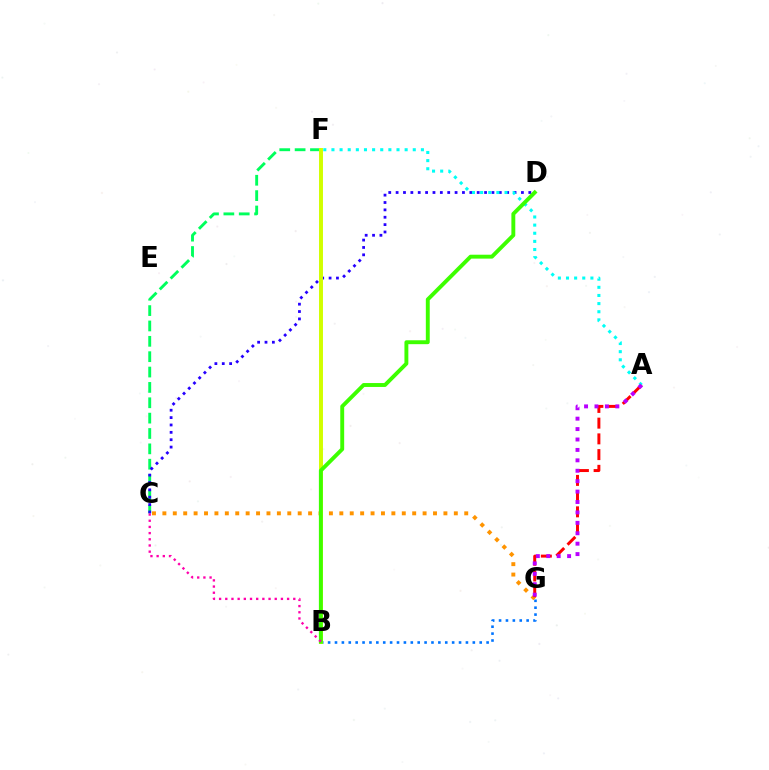{('C', 'G'): [{'color': '#ff9400', 'line_style': 'dotted', 'thickness': 2.83}], ('C', 'F'): [{'color': '#00ff5c', 'line_style': 'dashed', 'thickness': 2.09}], ('C', 'D'): [{'color': '#2500ff', 'line_style': 'dotted', 'thickness': 2.0}], ('B', 'G'): [{'color': '#0074ff', 'line_style': 'dotted', 'thickness': 1.87}], ('B', 'F'): [{'color': '#d1ff00', 'line_style': 'solid', 'thickness': 2.84}], ('A', 'G'): [{'color': '#ff0000', 'line_style': 'dashed', 'thickness': 2.14}, {'color': '#b900ff', 'line_style': 'dotted', 'thickness': 2.83}], ('A', 'F'): [{'color': '#00fff6', 'line_style': 'dotted', 'thickness': 2.21}], ('B', 'D'): [{'color': '#3dff00', 'line_style': 'solid', 'thickness': 2.81}], ('B', 'C'): [{'color': '#ff00ac', 'line_style': 'dotted', 'thickness': 1.68}]}